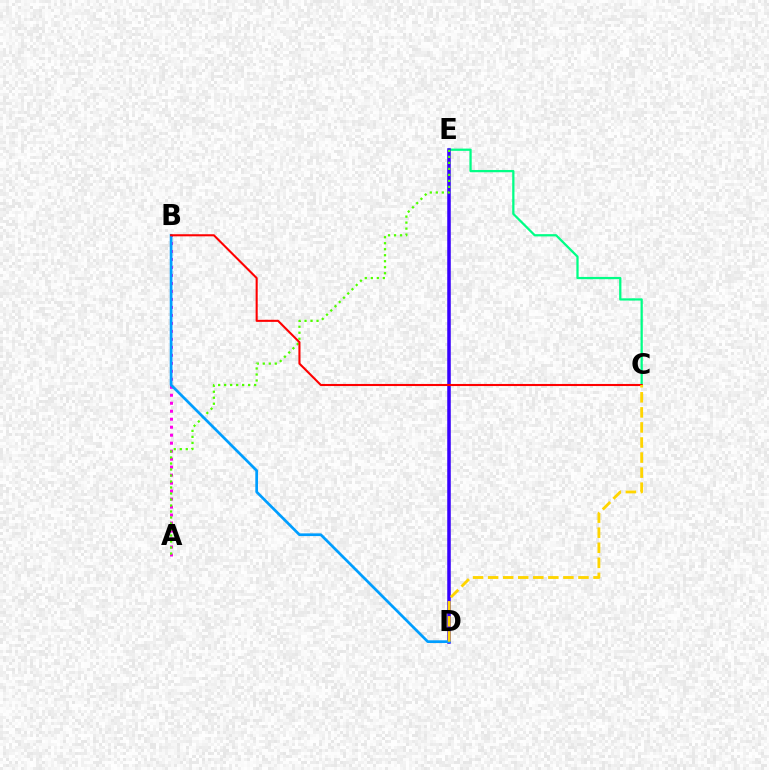{('A', 'B'): [{'color': '#ff00ed', 'line_style': 'dotted', 'thickness': 2.17}], ('C', 'E'): [{'color': '#00ff86', 'line_style': 'solid', 'thickness': 1.63}], ('D', 'E'): [{'color': '#3700ff', 'line_style': 'solid', 'thickness': 2.54}], ('A', 'E'): [{'color': '#4fff00', 'line_style': 'dotted', 'thickness': 1.63}], ('B', 'D'): [{'color': '#009eff', 'line_style': 'solid', 'thickness': 1.96}], ('B', 'C'): [{'color': '#ff0000', 'line_style': 'solid', 'thickness': 1.5}], ('C', 'D'): [{'color': '#ffd500', 'line_style': 'dashed', 'thickness': 2.05}]}